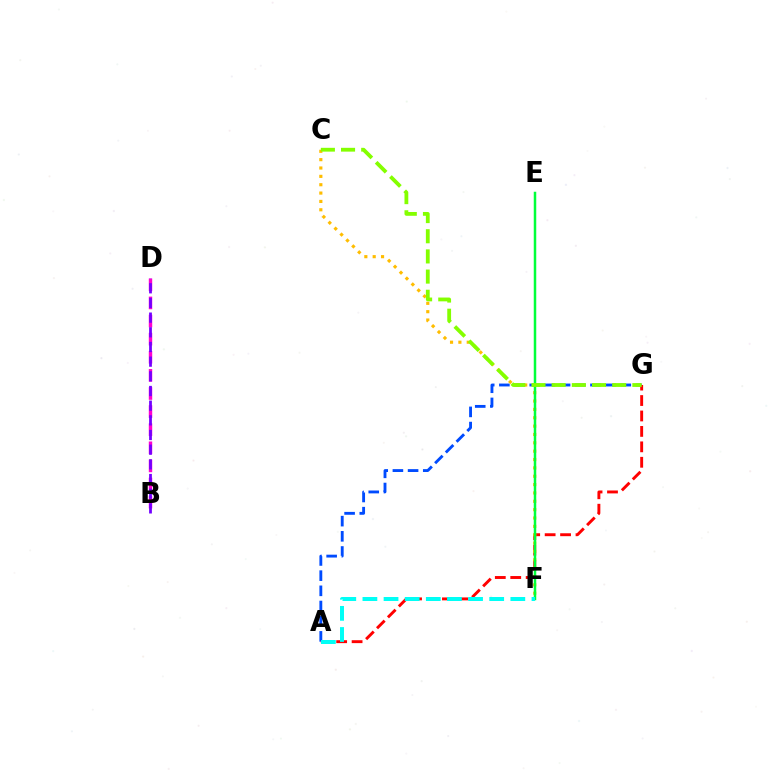{('B', 'D'): [{'color': '#ff00cf', 'line_style': 'dashed', 'thickness': 2.46}, {'color': '#7200ff', 'line_style': 'dashed', 'thickness': 1.99}], ('A', 'G'): [{'color': '#004bff', 'line_style': 'dashed', 'thickness': 2.06}, {'color': '#ff0000', 'line_style': 'dashed', 'thickness': 2.1}], ('C', 'F'): [{'color': '#ffbd00', 'line_style': 'dotted', 'thickness': 2.27}], ('E', 'F'): [{'color': '#00ff39', 'line_style': 'solid', 'thickness': 1.8}], ('A', 'F'): [{'color': '#00fff6', 'line_style': 'dashed', 'thickness': 2.87}], ('C', 'G'): [{'color': '#84ff00', 'line_style': 'dashed', 'thickness': 2.74}]}